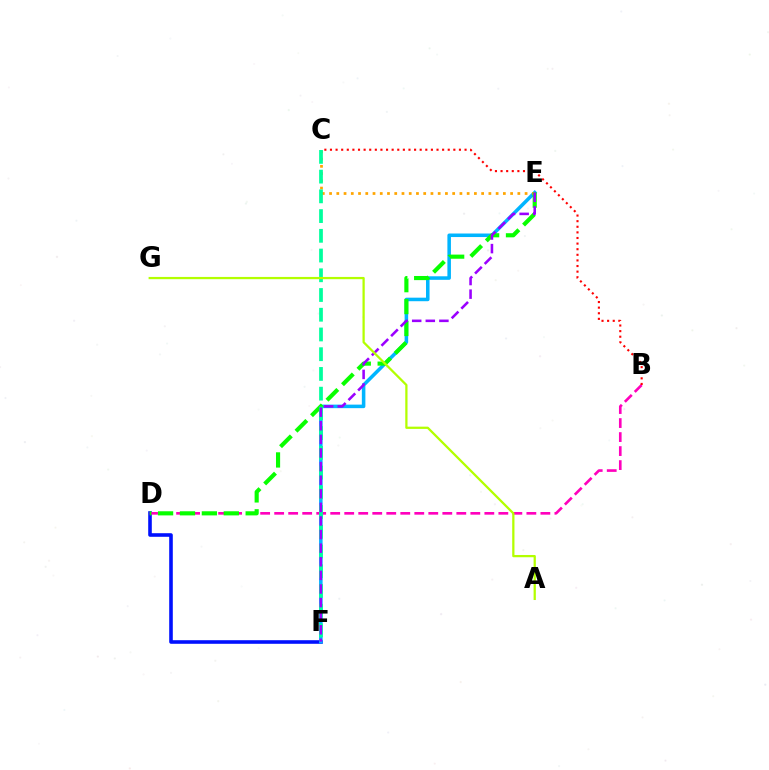{('D', 'F'): [{'color': '#0010ff', 'line_style': 'solid', 'thickness': 2.59}], ('E', 'F'): [{'color': '#00b5ff', 'line_style': 'solid', 'thickness': 2.55}, {'color': '#9b00ff', 'line_style': 'dashed', 'thickness': 1.85}], ('B', 'D'): [{'color': '#ff00bd', 'line_style': 'dashed', 'thickness': 1.9}], ('C', 'E'): [{'color': '#ffa500', 'line_style': 'dotted', 'thickness': 1.97}], ('D', 'E'): [{'color': '#08ff00', 'line_style': 'dashed', 'thickness': 2.98}], ('C', 'F'): [{'color': '#00ff9d', 'line_style': 'dashed', 'thickness': 2.68}], ('A', 'G'): [{'color': '#b3ff00', 'line_style': 'solid', 'thickness': 1.62}], ('B', 'C'): [{'color': '#ff0000', 'line_style': 'dotted', 'thickness': 1.52}]}